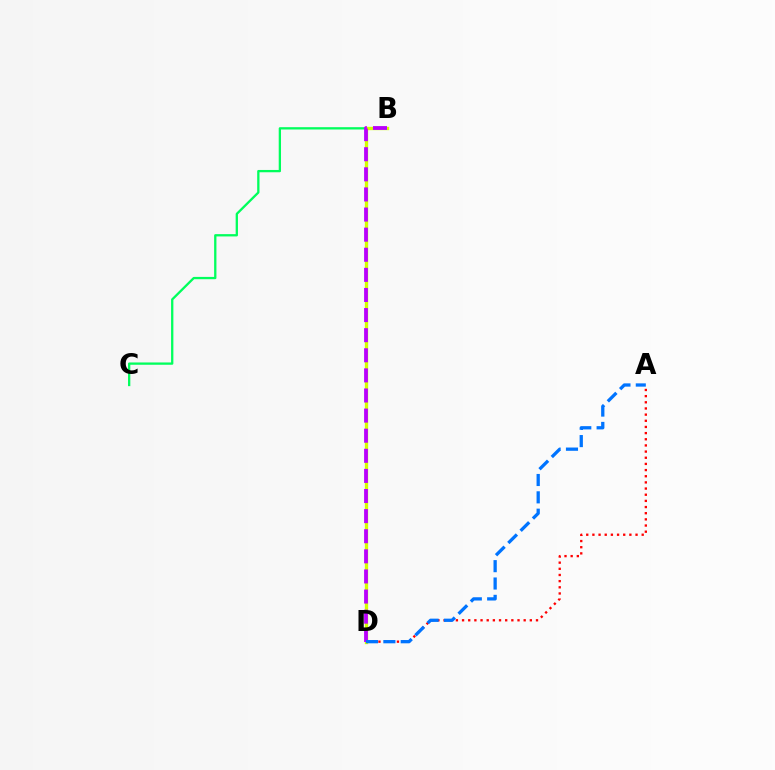{('A', 'D'): [{'color': '#ff0000', 'line_style': 'dotted', 'thickness': 1.67}, {'color': '#0074ff', 'line_style': 'dashed', 'thickness': 2.36}], ('B', 'C'): [{'color': '#00ff5c', 'line_style': 'solid', 'thickness': 1.66}], ('B', 'D'): [{'color': '#d1ff00', 'line_style': 'solid', 'thickness': 2.41}, {'color': '#b900ff', 'line_style': 'dashed', 'thickness': 2.73}]}